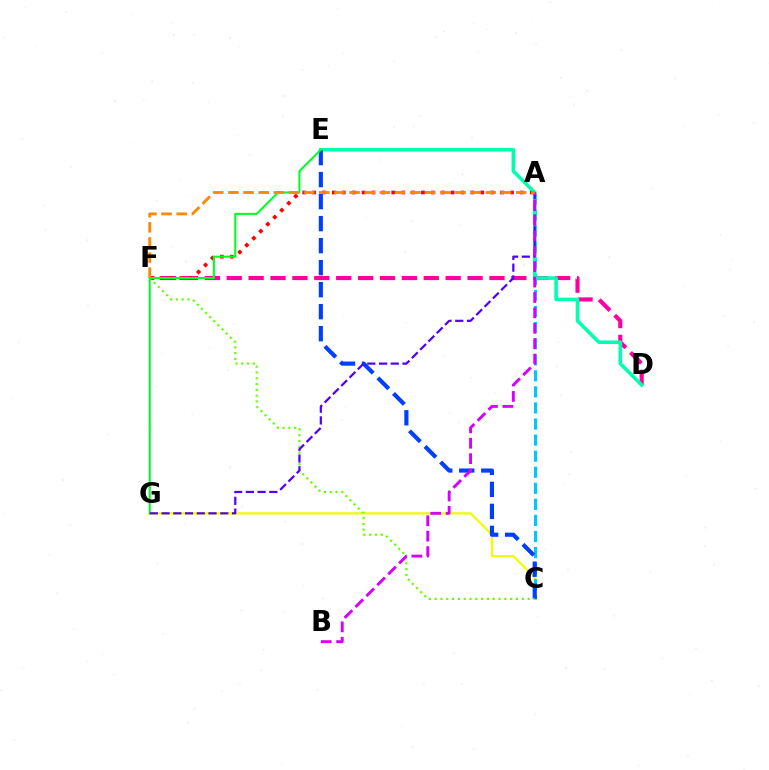{('D', 'F'): [{'color': '#ff00a0', 'line_style': 'dashed', 'thickness': 2.97}], ('A', 'F'): [{'color': '#ff0000', 'line_style': 'dotted', 'thickness': 2.69}, {'color': '#ff8800', 'line_style': 'dashed', 'thickness': 2.06}], ('C', 'G'): [{'color': '#eeff00', 'line_style': 'solid', 'thickness': 1.6}], ('A', 'C'): [{'color': '#00c7ff', 'line_style': 'dashed', 'thickness': 2.18}], ('D', 'E'): [{'color': '#00ffaf', 'line_style': 'solid', 'thickness': 2.58}], ('C', 'E'): [{'color': '#003fff', 'line_style': 'dashed', 'thickness': 2.99}], ('C', 'F'): [{'color': '#66ff00', 'line_style': 'dotted', 'thickness': 1.58}], ('E', 'G'): [{'color': '#00ff27', 'line_style': 'solid', 'thickness': 1.5}], ('A', 'G'): [{'color': '#4f00ff', 'line_style': 'dashed', 'thickness': 1.6}], ('A', 'B'): [{'color': '#d600ff', 'line_style': 'dashed', 'thickness': 2.09}]}